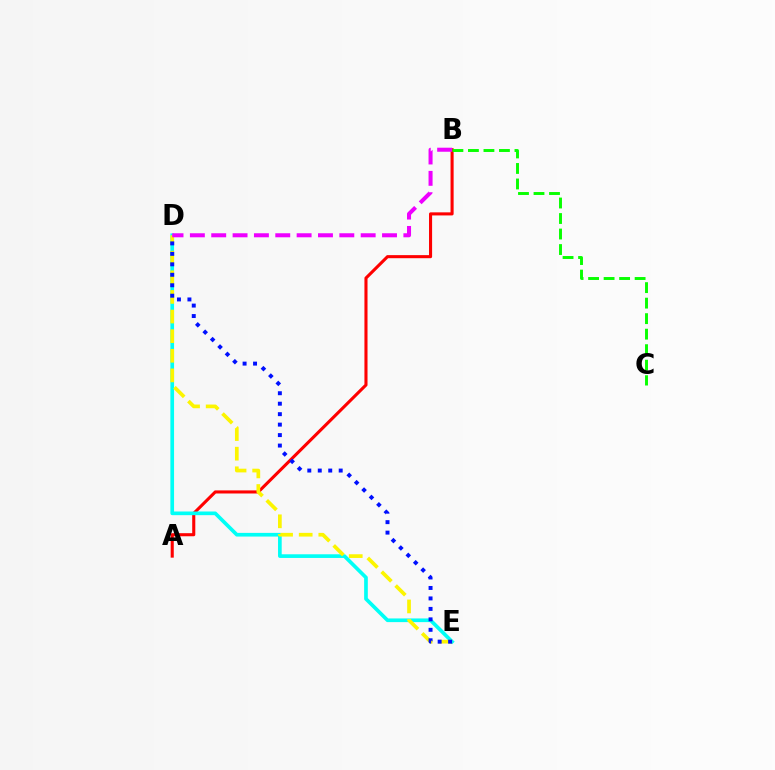{('A', 'B'): [{'color': '#ff0000', 'line_style': 'solid', 'thickness': 2.22}], ('B', 'C'): [{'color': '#08ff00', 'line_style': 'dashed', 'thickness': 2.11}], ('D', 'E'): [{'color': '#00fff6', 'line_style': 'solid', 'thickness': 2.64}, {'color': '#fcf500', 'line_style': 'dashed', 'thickness': 2.67}, {'color': '#0010ff', 'line_style': 'dotted', 'thickness': 2.84}], ('B', 'D'): [{'color': '#ee00ff', 'line_style': 'dashed', 'thickness': 2.9}]}